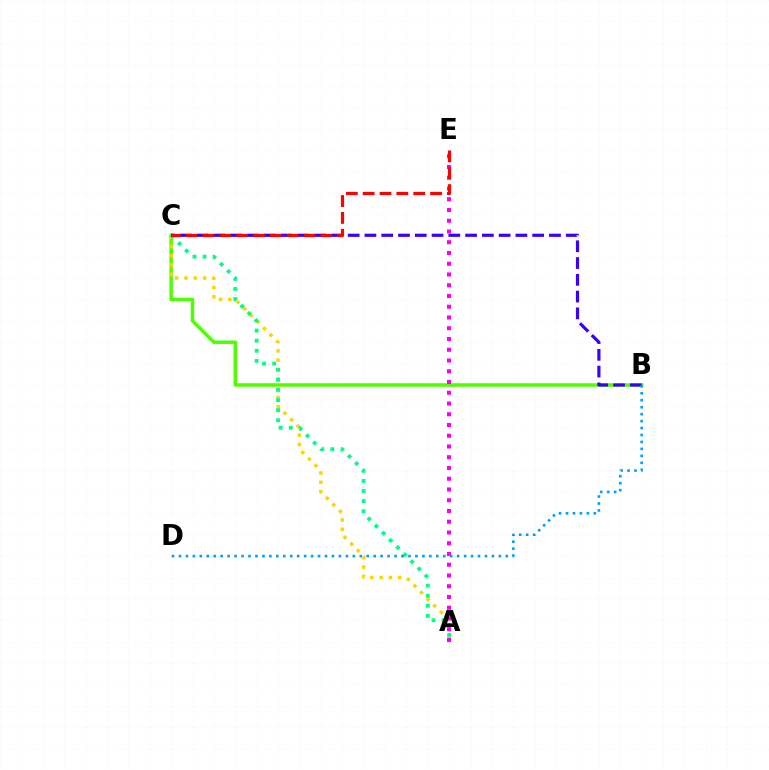{('B', 'C'): [{'color': '#4fff00', 'line_style': 'solid', 'thickness': 2.52}, {'color': '#3700ff', 'line_style': 'dashed', 'thickness': 2.28}], ('A', 'C'): [{'color': '#ffd500', 'line_style': 'dotted', 'thickness': 2.53}, {'color': '#00ff86', 'line_style': 'dotted', 'thickness': 2.74}], ('A', 'E'): [{'color': '#ff00ed', 'line_style': 'dotted', 'thickness': 2.92}], ('C', 'E'): [{'color': '#ff0000', 'line_style': 'dashed', 'thickness': 2.29}], ('B', 'D'): [{'color': '#009eff', 'line_style': 'dotted', 'thickness': 1.89}]}